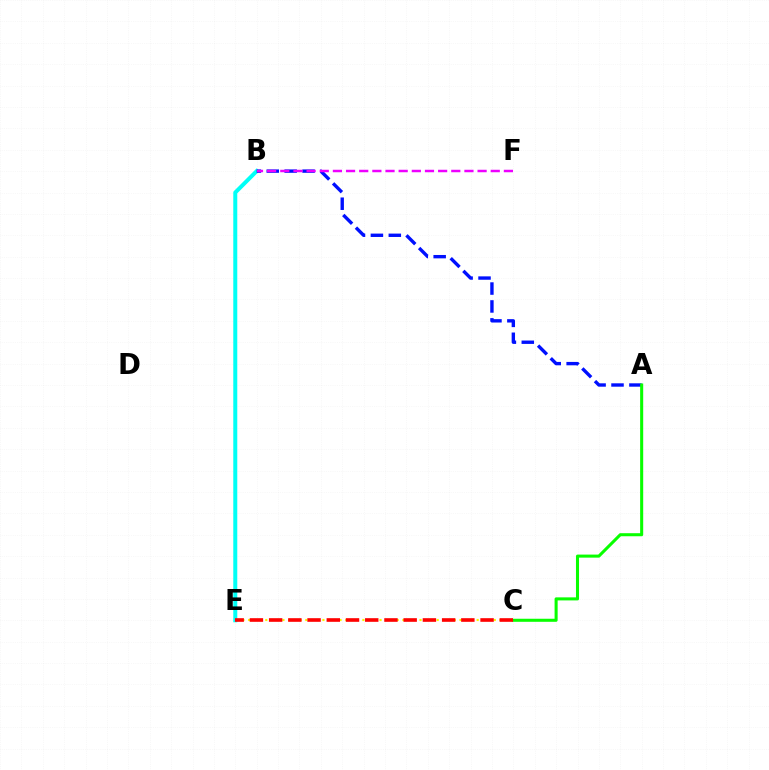{('B', 'E'): [{'color': '#00fff6', 'line_style': 'solid', 'thickness': 2.88}], ('A', 'B'): [{'color': '#0010ff', 'line_style': 'dashed', 'thickness': 2.43}], ('B', 'F'): [{'color': '#ee00ff', 'line_style': 'dashed', 'thickness': 1.79}], ('A', 'C'): [{'color': '#08ff00', 'line_style': 'solid', 'thickness': 2.2}], ('C', 'E'): [{'color': '#fcf500', 'line_style': 'dotted', 'thickness': 1.55}, {'color': '#ff0000', 'line_style': 'dashed', 'thickness': 2.61}]}